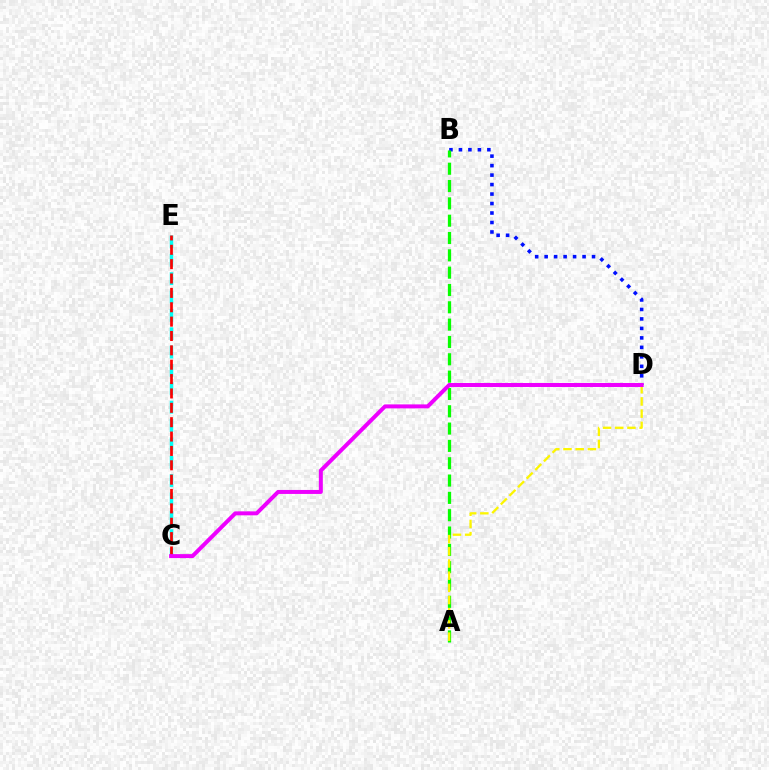{('B', 'D'): [{'color': '#0010ff', 'line_style': 'dotted', 'thickness': 2.58}], ('C', 'E'): [{'color': '#00fff6', 'line_style': 'dashed', 'thickness': 2.49}, {'color': '#ff0000', 'line_style': 'dashed', 'thickness': 1.95}], ('A', 'B'): [{'color': '#08ff00', 'line_style': 'dashed', 'thickness': 2.35}], ('A', 'D'): [{'color': '#fcf500', 'line_style': 'dashed', 'thickness': 1.66}], ('C', 'D'): [{'color': '#ee00ff', 'line_style': 'solid', 'thickness': 2.87}]}